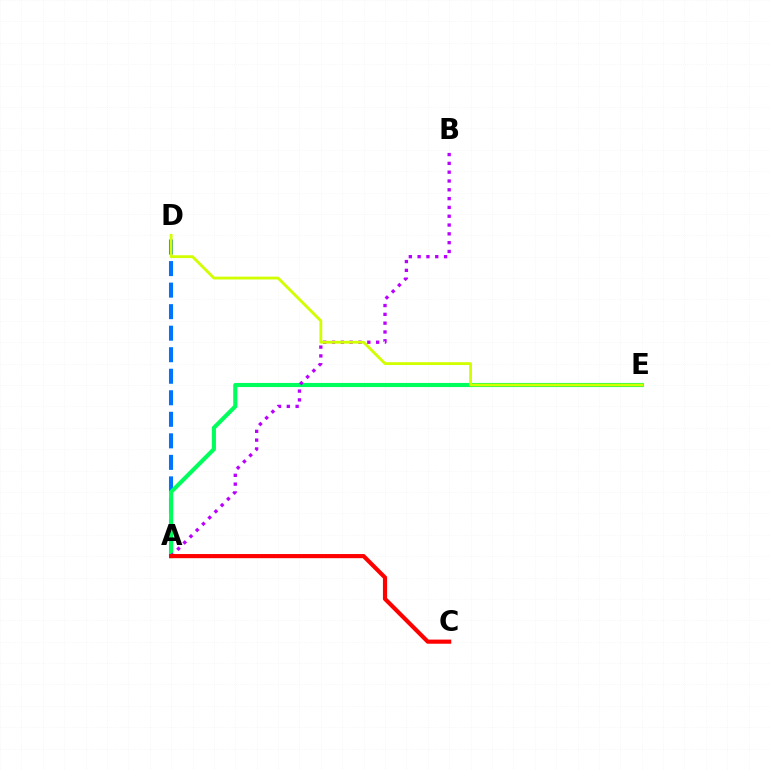{('A', 'D'): [{'color': '#0074ff', 'line_style': 'dashed', 'thickness': 2.92}], ('A', 'E'): [{'color': '#00ff5c', 'line_style': 'solid', 'thickness': 2.96}], ('A', 'B'): [{'color': '#b900ff', 'line_style': 'dotted', 'thickness': 2.39}], ('D', 'E'): [{'color': '#d1ff00', 'line_style': 'solid', 'thickness': 2.04}], ('A', 'C'): [{'color': '#ff0000', 'line_style': 'solid', 'thickness': 2.99}]}